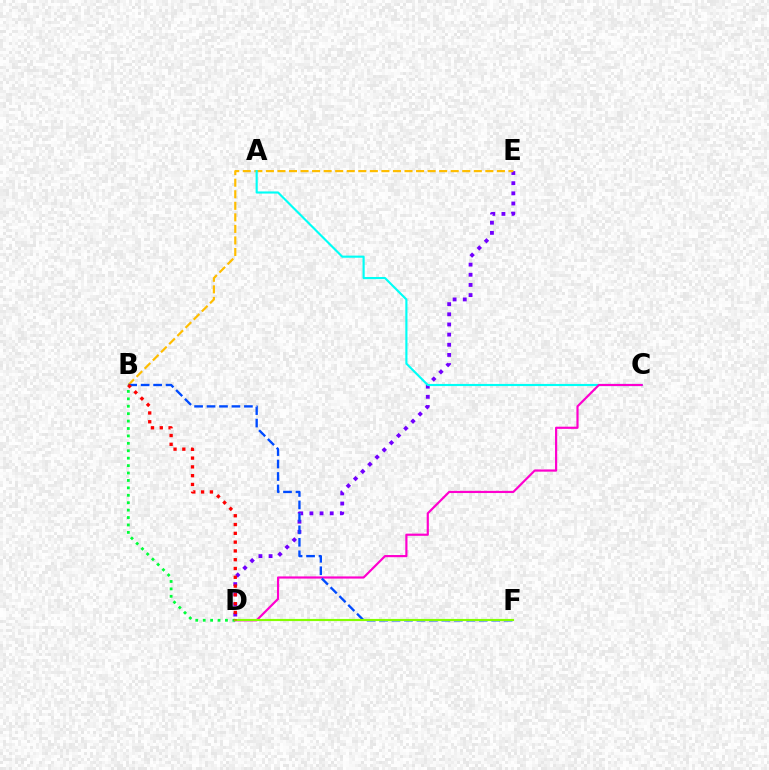{('D', 'E'): [{'color': '#7200ff', 'line_style': 'dotted', 'thickness': 2.76}], ('B', 'E'): [{'color': '#ffbd00', 'line_style': 'dashed', 'thickness': 1.57}], ('A', 'C'): [{'color': '#00fff6', 'line_style': 'solid', 'thickness': 1.54}], ('C', 'D'): [{'color': '#ff00cf', 'line_style': 'solid', 'thickness': 1.57}], ('B', 'D'): [{'color': '#00ff39', 'line_style': 'dotted', 'thickness': 2.02}, {'color': '#ff0000', 'line_style': 'dotted', 'thickness': 2.39}], ('B', 'F'): [{'color': '#004bff', 'line_style': 'dashed', 'thickness': 1.69}], ('D', 'F'): [{'color': '#84ff00', 'line_style': 'solid', 'thickness': 1.55}]}